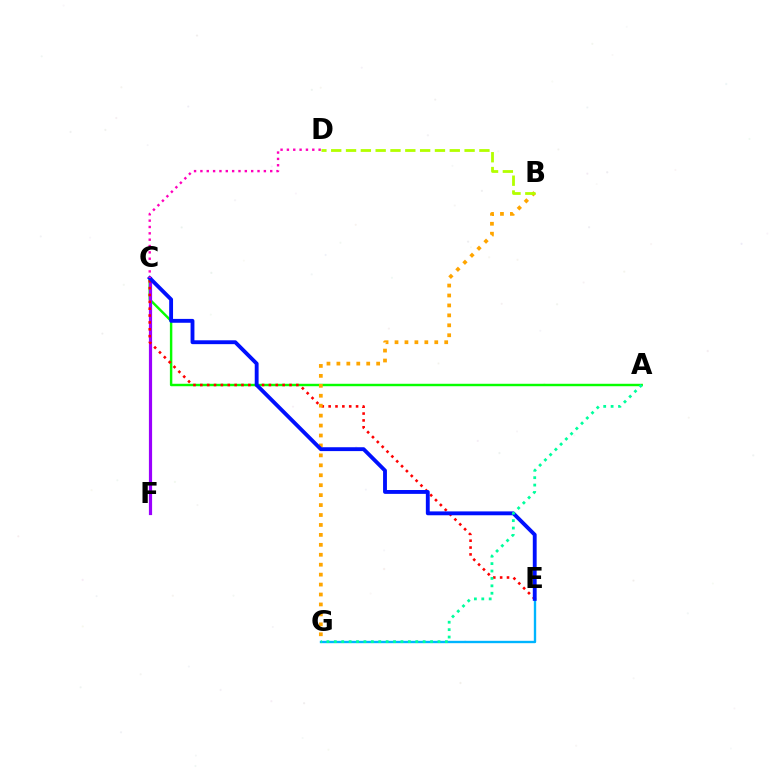{('A', 'C'): [{'color': '#08ff00', 'line_style': 'solid', 'thickness': 1.75}], ('C', 'F'): [{'color': '#9b00ff', 'line_style': 'solid', 'thickness': 2.3}], ('C', 'E'): [{'color': '#ff0000', 'line_style': 'dotted', 'thickness': 1.86}, {'color': '#0010ff', 'line_style': 'solid', 'thickness': 2.78}], ('E', 'G'): [{'color': '#00b5ff', 'line_style': 'solid', 'thickness': 1.7}], ('B', 'G'): [{'color': '#ffa500', 'line_style': 'dotted', 'thickness': 2.7}], ('A', 'G'): [{'color': '#00ff9d', 'line_style': 'dotted', 'thickness': 2.01}], ('C', 'D'): [{'color': '#ff00bd', 'line_style': 'dotted', 'thickness': 1.72}], ('B', 'D'): [{'color': '#b3ff00', 'line_style': 'dashed', 'thickness': 2.01}]}